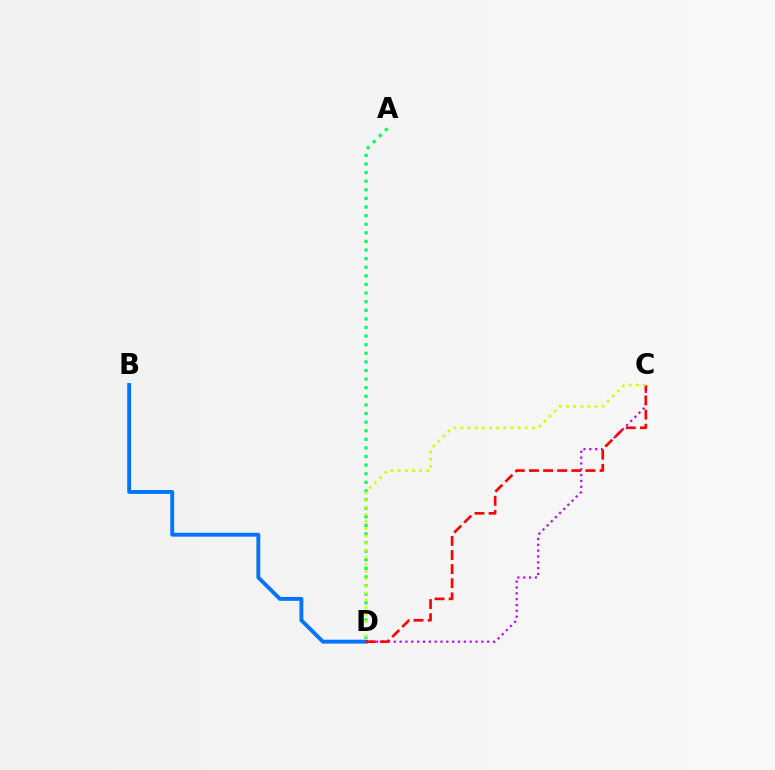{('A', 'D'): [{'color': '#00ff5c', 'line_style': 'dotted', 'thickness': 2.34}], ('C', 'D'): [{'color': '#b900ff', 'line_style': 'dotted', 'thickness': 1.59}, {'color': '#ff0000', 'line_style': 'dashed', 'thickness': 1.92}, {'color': '#d1ff00', 'line_style': 'dotted', 'thickness': 1.94}], ('B', 'D'): [{'color': '#0074ff', 'line_style': 'solid', 'thickness': 2.79}]}